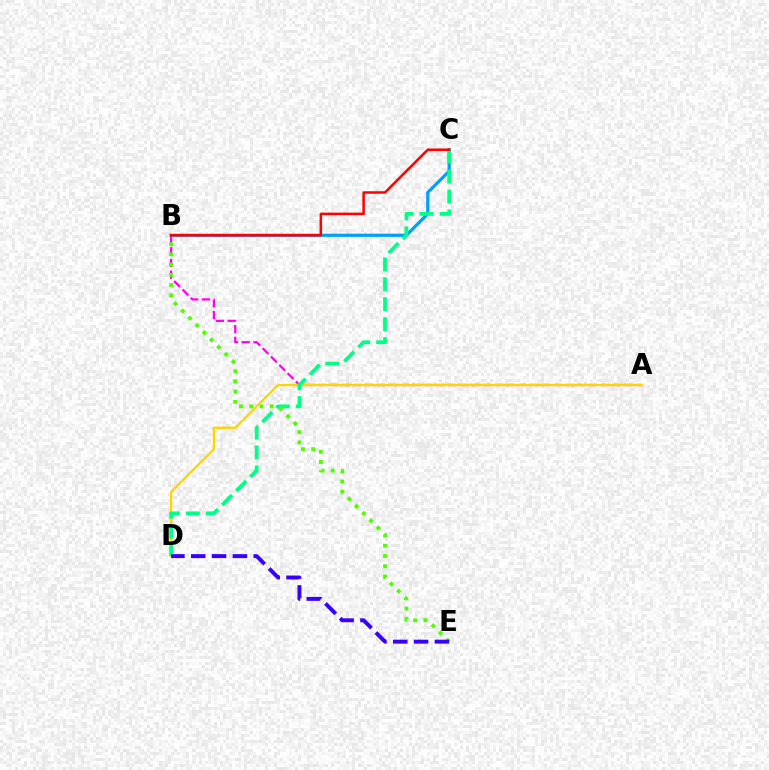{('A', 'B'): [{'color': '#ff00ed', 'line_style': 'dashed', 'thickness': 1.6}], ('B', 'C'): [{'color': '#009eff', 'line_style': 'solid', 'thickness': 2.29}, {'color': '#ff0000', 'line_style': 'solid', 'thickness': 1.81}], ('A', 'D'): [{'color': '#ffd500', 'line_style': 'solid', 'thickness': 1.69}], ('C', 'D'): [{'color': '#00ff86', 'line_style': 'dashed', 'thickness': 2.71}], ('B', 'E'): [{'color': '#4fff00', 'line_style': 'dotted', 'thickness': 2.78}], ('D', 'E'): [{'color': '#3700ff', 'line_style': 'dashed', 'thickness': 2.83}]}